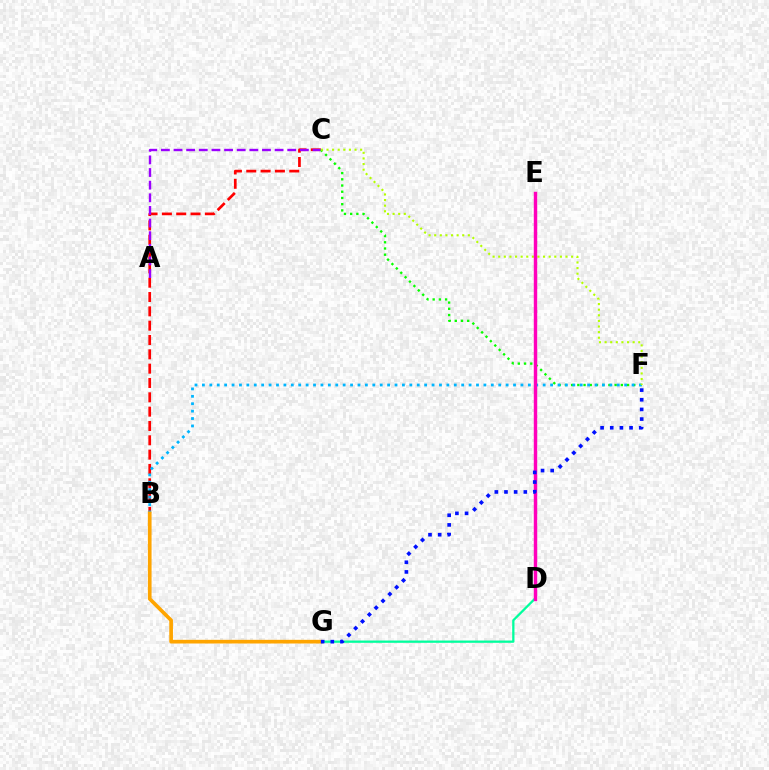{('B', 'C'): [{'color': '#ff0000', 'line_style': 'dashed', 'thickness': 1.95}], ('D', 'G'): [{'color': '#00ff9d', 'line_style': 'solid', 'thickness': 1.64}], ('A', 'C'): [{'color': '#9b00ff', 'line_style': 'dashed', 'thickness': 1.72}], ('C', 'F'): [{'color': '#08ff00', 'line_style': 'dotted', 'thickness': 1.69}, {'color': '#b3ff00', 'line_style': 'dotted', 'thickness': 1.52}], ('B', 'F'): [{'color': '#00b5ff', 'line_style': 'dotted', 'thickness': 2.01}], ('B', 'G'): [{'color': '#ffa500', 'line_style': 'solid', 'thickness': 2.65}], ('D', 'E'): [{'color': '#ff00bd', 'line_style': 'solid', 'thickness': 2.47}], ('F', 'G'): [{'color': '#0010ff', 'line_style': 'dotted', 'thickness': 2.62}]}